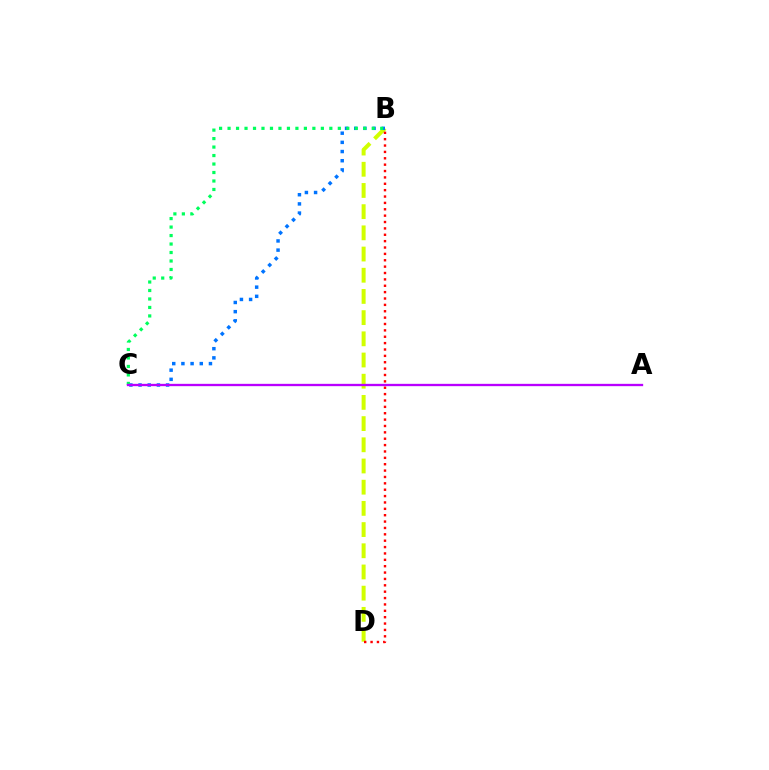{('B', 'D'): [{'color': '#d1ff00', 'line_style': 'dashed', 'thickness': 2.88}, {'color': '#ff0000', 'line_style': 'dotted', 'thickness': 1.73}], ('B', 'C'): [{'color': '#0074ff', 'line_style': 'dotted', 'thickness': 2.49}, {'color': '#00ff5c', 'line_style': 'dotted', 'thickness': 2.3}], ('A', 'C'): [{'color': '#b900ff', 'line_style': 'solid', 'thickness': 1.67}]}